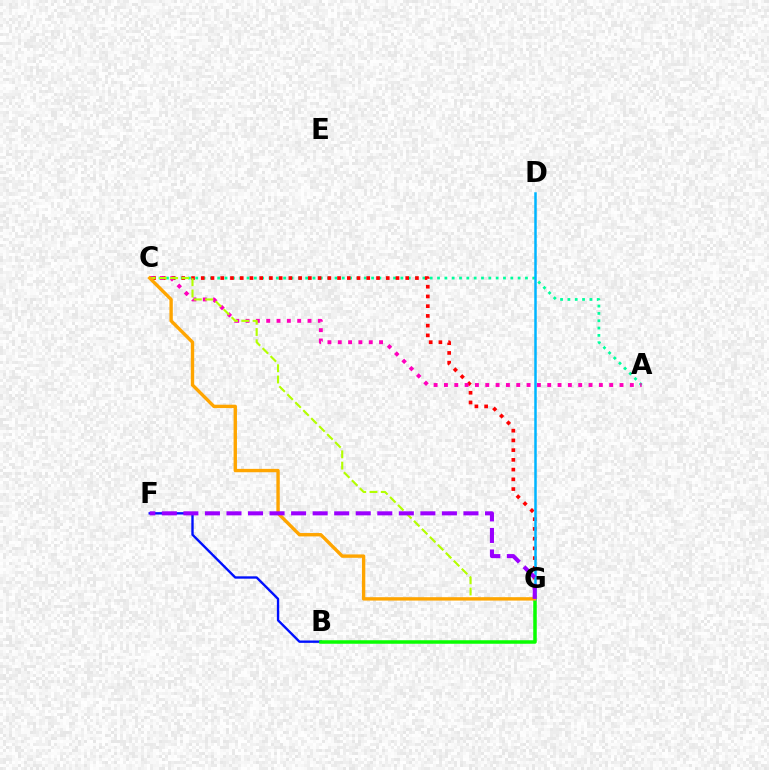{('A', 'C'): [{'color': '#00ff9d', 'line_style': 'dotted', 'thickness': 1.99}, {'color': '#ff00bd', 'line_style': 'dotted', 'thickness': 2.81}], ('C', 'G'): [{'color': '#ff0000', 'line_style': 'dotted', 'thickness': 2.65}, {'color': '#b3ff00', 'line_style': 'dashed', 'thickness': 1.53}, {'color': '#ffa500', 'line_style': 'solid', 'thickness': 2.43}], ('B', 'F'): [{'color': '#0010ff', 'line_style': 'solid', 'thickness': 1.7}], ('B', 'G'): [{'color': '#08ff00', 'line_style': 'solid', 'thickness': 2.53}], ('D', 'G'): [{'color': '#00b5ff', 'line_style': 'solid', 'thickness': 1.81}], ('F', 'G'): [{'color': '#9b00ff', 'line_style': 'dashed', 'thickness': 2.93}]}